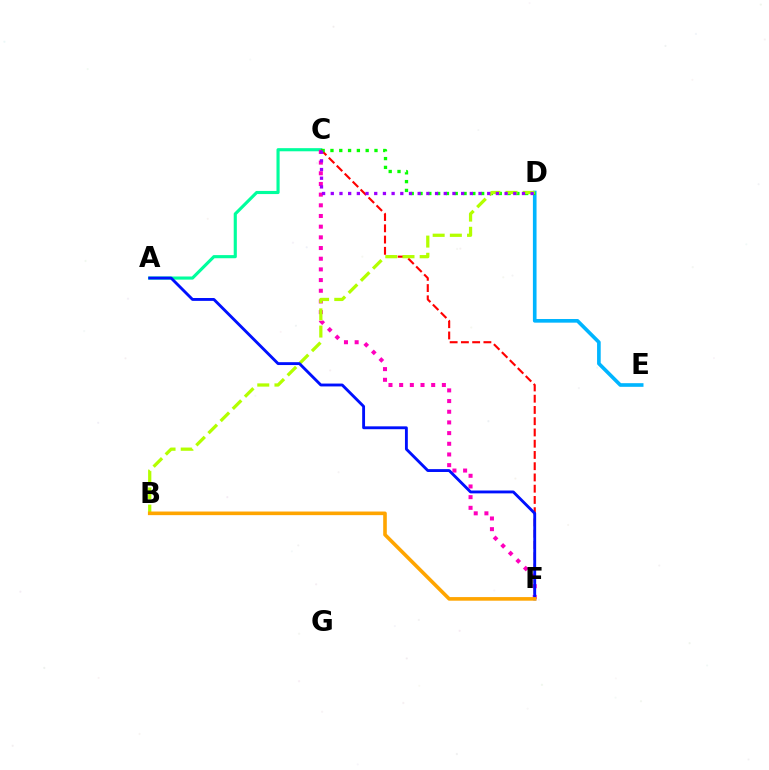{('A', 'C'): [{'color': '#00ff9d', 'line_style': 'solid', 'thickness': 2.25}], ('C', 'F'): [{'color': '#ff0000', 'line_style': 'dashed', 'thickness': 1.53}, {'color': '#ff00bd', 'line_style': 'dotted', 'thickness': 2.9}], ('D', 'E'): [{'color': '#00b5ff', 'line_style': 'solid', 'thickness': 2.62}], ('C', 'D'): [{'color': '#08ff00', 'line_style': 'dotted', 'thickness': 2.39}, {'color': '#9b00ff', 'line_style': 'dotted', 'thickness': 2.36}], ('B', 'D'): [{'color': '#b3ff00', 'line_style': 'dashed', 'thickness': 2.33}], ('A', 'F'): [{'color': '#0010ff', 'line_style': 'solid', 'thickness': 2.06}], ('B', 'F'): [{'color': '#ffa500', 'line_style': 'solid', 'thickness': 2.6}]}